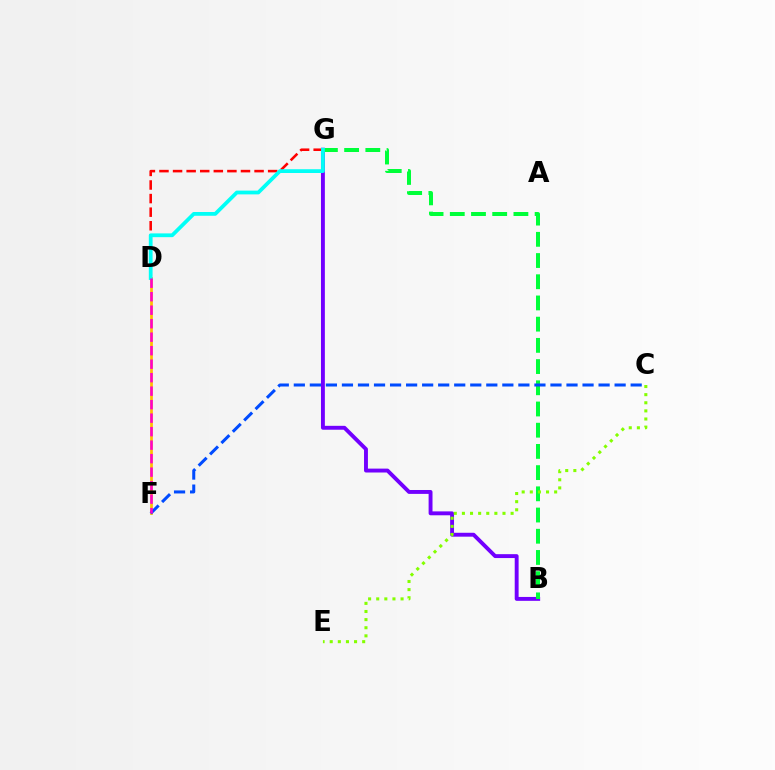{('B', 'G'): [{'color': '#7200ff', 'line_style': 'solid', 'thickness': 2.8}, {'color': '#00ff39', 'line_style': 'dashed', 'thickness': 2.88}], ('D', 'F'): [{'color': '#ffbd00', 'line_style': 'solid', 'thickness': 1.96}, {'color': '#ff00cf', 'line_style': 'dashed', 'thickness': 1.83}], ('C', 'F'): [{'color': '#004bff', 'line_style': 'dashed', 'thickness': 2.18}], ('D', 'G'): [{'color': '#ff0000', 'line_style': 'dashed', 'thickness': 1.85}, {'color': '#00fff6', 'line_style': 'solid', 'thickness': 2.71}], ('C', 'E'): [{'color': '#84ff00', 'line_style': 'dotted', 'thickness': 2.21}]}